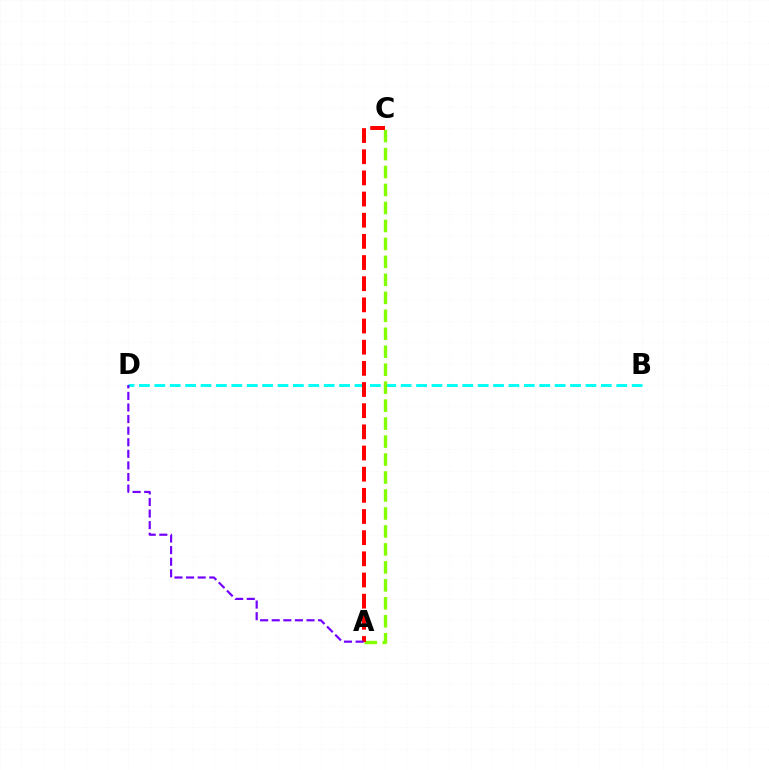{('B', 'D'): [{'color': '#00fff6', 'line_style': 'dashed', 'thickness': 2.09}], ('A', 'C'): [{'color': '#84ff00', 'line_style': 'dashed', 'thickness': 2.44}, {'color': '#ff0000', 'line_style': 'dashed', 'thickness': 2.88}], ('A', 'D'): [{'color': '#7200ff', 'line_style': 'dashed', 'thickness': 1.57}]}